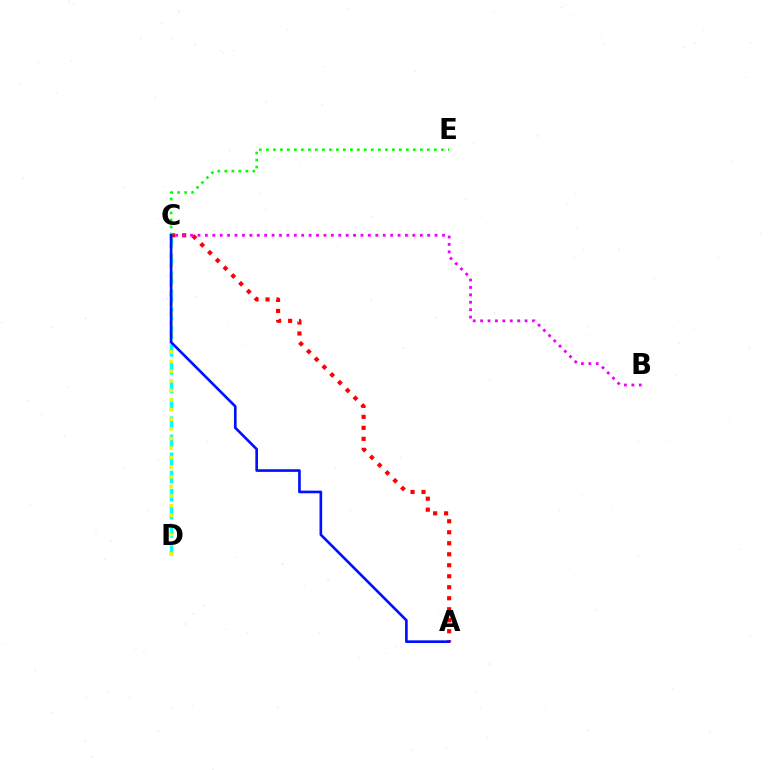{('C', 'D'): [{'color': '#00fff6', 'line_style': 'dashed', 'thickness': 2.46}, {'color': '#fcf500', 'line_style': 'dotted', 'thickness': 2.61}], ('A', 'C'): [{'color': '#ff0000', 'line_style': 'dotted', 'thickness': 2.99}, {'color': '#0010ff', 'line_style': 'solid', 'thickness': 1.91}], ('C', 'E'): [{'color': '#08ff00', 'line_style': 'dotted', 'thickness': 1.9}], ('B', 'C'): [{'color': '#ee00ff', 'line_style': 'dotted', 'thickness': 2.01}]}